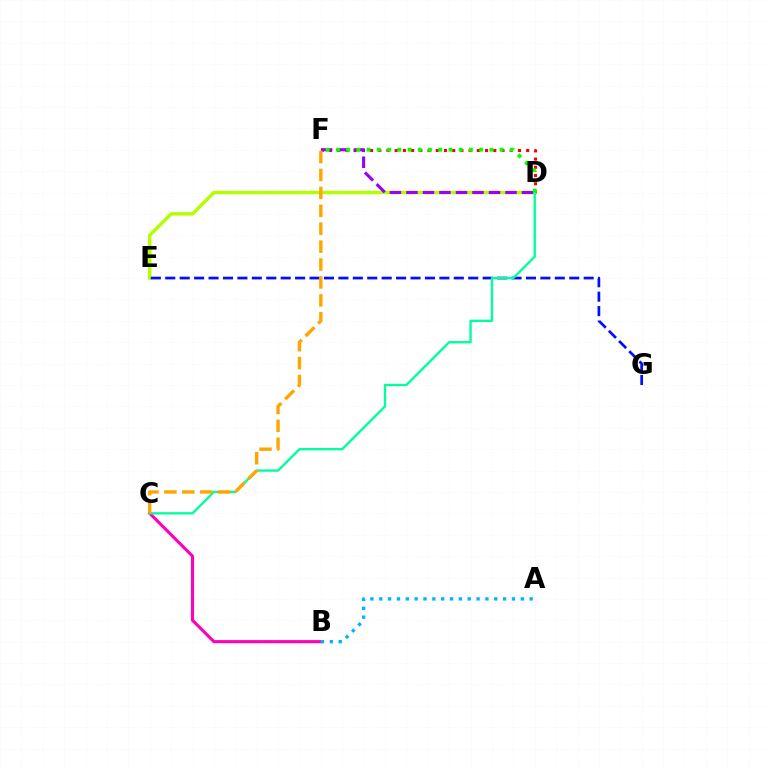{('D', 'F'): [{'color': '#ff0000', 'line_style': 'dotted', 'thickness': 2.23}, {'color': '#9b00ff', 'line_style': 'dashed', 'thickness': 2.24}, {'color': '#08ff00', 'line_style': 'dotted', 'thickness': 2.78}], ('D', 'E'): [{'color': '#b3ff00', 'line_style': 'solid', 'thickness': 2.48}], ('B', 'C'): [{'color': '#ff00bd', 'line_style': 'solid', 'thickness': 2.24}], ('E', 'G'): [{'color': '#0010ff', 'line_style': 'dashed', 'thickness': 1.96}], ('C', 'D'): [{'color': '#00ff9d', 'line_style': 'solid', 'thickness': 1.7}], ('C', 'F'): [{'color': '#ffa500', 'line_style': 'dashed', 'thickness': 2.43}], ('A', 'B'): [{'color': '#00b5ff', 'line_style': 'dotted', 'thickness': 2.4}]}